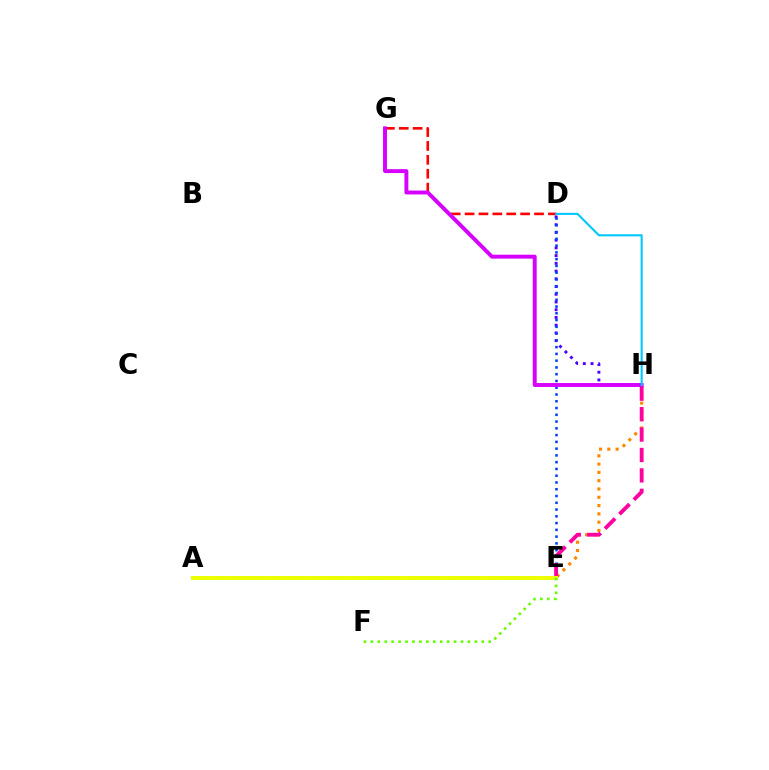{('E', 'H'): [{'color': '#ff8800', 'line_style': 'dotted', 'thickness': 2.25}, {'color': '#ff00a0', 'line_style': 'dashed', 'thickness': 2.77}], ('A', 'E'): [{'color': '#00ff27', 'line_style': 'dashed', 'thickness': 1.78}, {'color': '#00ffaf', 'line_style': 'dashed', 'thickness': 2.65}, {'color': '#eeff00', 'line_style': 'solid', 'thickness': 2.85}], ('D', 'H'): [{'color': '#4f00ff', 'line_style': 'dotted', 'thickness': 2.1}, {'color': '#00c7ff', 'line_style': 'solid', 'thickness': 1.5}], ('D', 'E'): [{'color': '#003fff', 'line_style': 'dotted', 'thickness': 1.84}], ('D', 'G'): [{'color': '#ff0000', 'line_style': 'dashed', 'thickness': 1.89}], ('G', 'H'): [{'color': '#d600ff', 'line_style': 'solid', 'thickness': 2.82}], ('E', 'F'): [{'color': '#66ff00', 'line_style': 'dotted', 'thickness': 1.88}]}